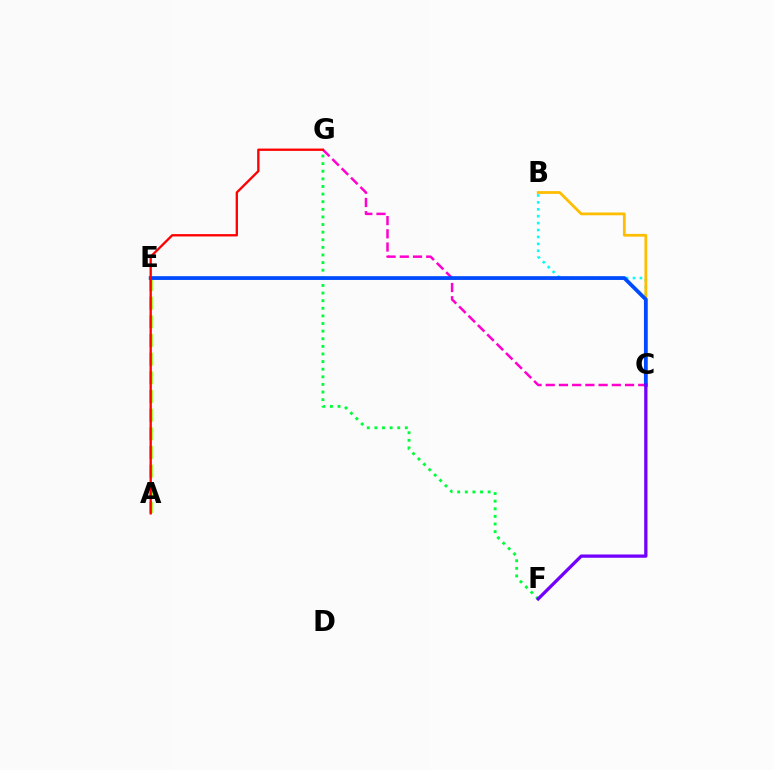{('B', 'C'): [{'color': '#00fff6', 'line_style': 'dotted', 'thickness': 1.88}, {'color': '#ffbd00', 'line_style': 'solid', 'thickness': 1.99}], ('F', 'G'): [{'color': '#00ff39', 'line_style': 'dotted', 'thickness': 2.07}], ('C', 'G'): [{'color': '#ff00cf', 'line_style': 'dashed', 'thickness': 1.8}], ('A', 'E'): [{'color': '#84ff00', 'line_style': 'dashed', 'thickness': 2.54}], ('C', 'E'): [{'color': '#004bff', 'line_style': 'solid', 'thickness': 2.72}], ('C', 'F'): [{'color': '#7200ff', 'line_style': 'solid', 'thickness': 2.35}], ('A', 'G'): [{'color': '#ff0000', 'line_style': 'solid', 'thickness': 1.67}]}